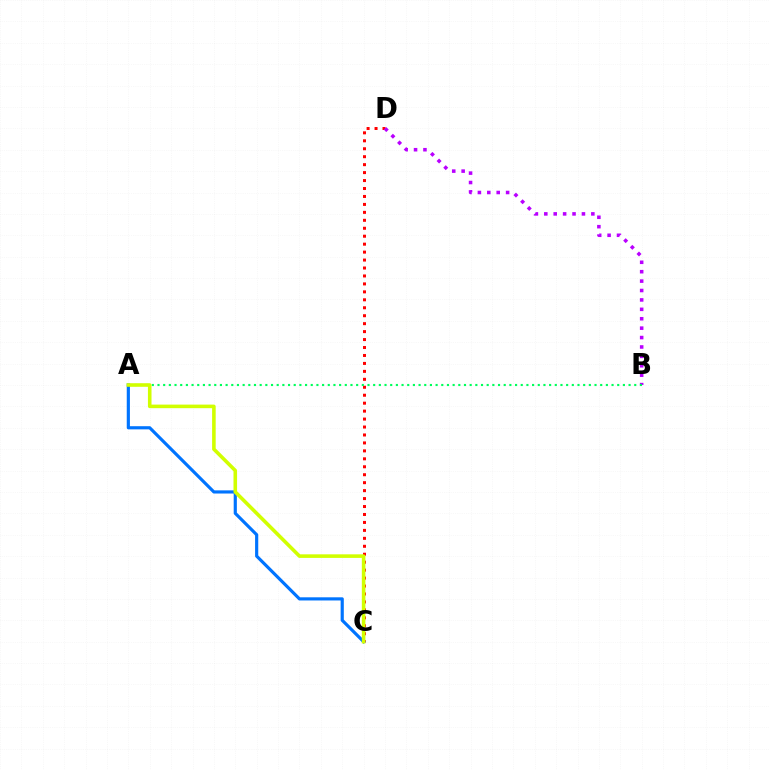{('C', 'D'): [{'color': '#ff0000', 'line_style': 'dotted', 'thickness': 2.16}], ('B', 'D'): [{'color': '#b900ff', 'line_style': 'dotted', 'thickness': 2.56}], ('A', 'B'): [{'color': '#00ff5c', 'line_style': 'dotted', 'thickness': 1.54}], ('A', 'C'): [{'color': '#0074ff', 'line_style': 'solid', 'thickness': 2.28}, {'color': '#d1ff00', 'line_style': 'solid', 'thickness': 2.58}]}